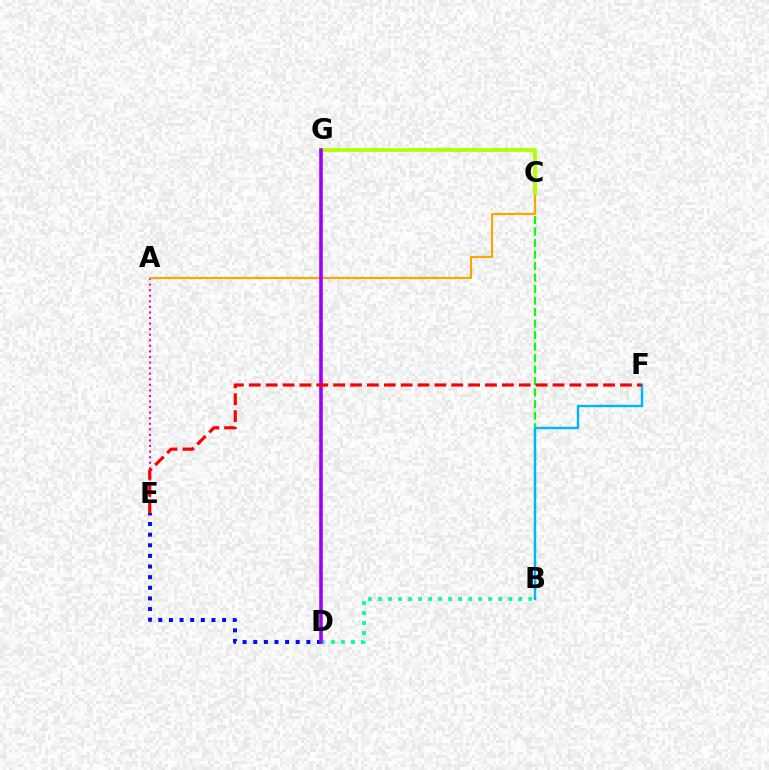{('D', 'E'): [{'color': '#0010ff', 'line_style': 'dotted', 'thickness': 2.89}], ('B', 'D'): [{'color': '#00ff9d', 'line_style': 'dotted', 'thickness': 2.72}], ('B', 'C'): [{'color': '#08ff00', 'line_style': 'dashed', 'thickness': 1.56}], ('A', 'E'): [{'color': '#ff00bd', 'line_style': 'dotted', 'thickness': 1.51}], ('B', 'F'): [{'color': '#00b5ff', 'line_style': 'solid', 'thickness': 1.74}], ('A', 'C'): [{'color': '#ffa500', 'line_style': 'solid', 'thickness': 1.57}], ('C', 'G'): [{'color': '#b3ff00', 'line_style': 'solid', 'thickness': 2.76}], ('D', 'G'): [{'color': '#9b00ff', 'line_style': 'solid', 'thickness': 2.57}], ('E', 'F'): [{'color': '#ff0000', 'line_style': 'dashed', 'thickness': 2.29}]}